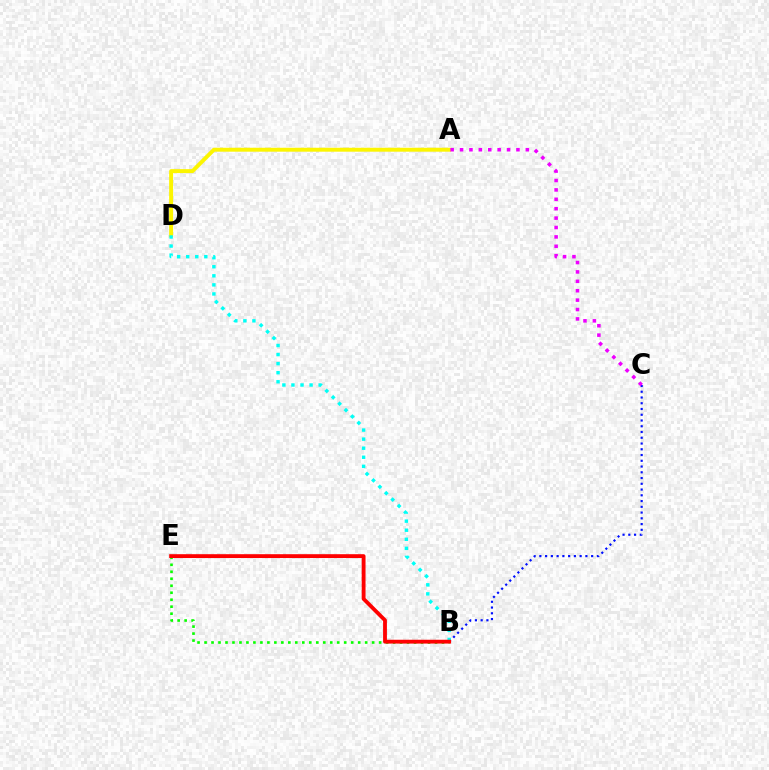{('A', 'D'): [{'color': '#fcf500', 'line_style': 'solid', 'thickness': 2.83}], ('B', 'C'): [{'color': '#0010ff', 'line_style': 'dotted', 'thickness': 1.56}], ('A', 'C'): [{'color': '#ee00ff', 'line_style': 'dotted', 'thickness': 2.55}], ('B', 'E'): [{'color': '#08ff00', 'line_style': 'dotted', 'thickness': 1.9}, {'color': '#ff0000', 'line_style': 'solid', 'thickness': 2.76}], ('B', 'D'): [{'color': '#00fff6', 'line_style': 'dotted', 'thickness': 2.46}]}